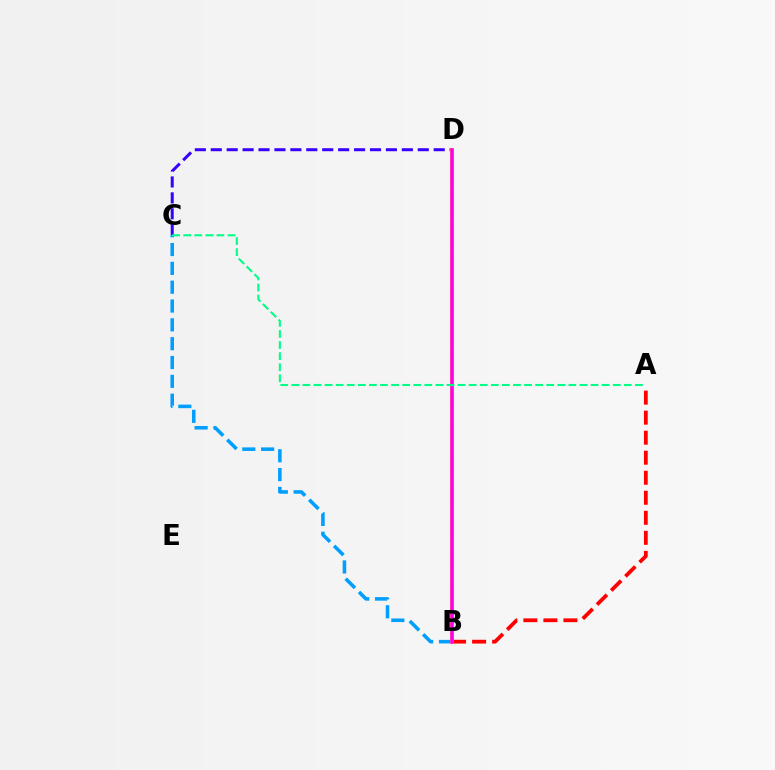{('C', 'D'): [{'color': '#3700ff', 'line_style': 'dashed', 'thickness': 2.16}], ('B', 'D'): [{'color': '#4fff00', 'line_style': 'dotted', 'thickness': 2.89}, {'color': '#ffd500', 'line_style': 'solid', 'thickness': 2.72}, {'color': '#ff00ed', 'line_style': 'solid', 'thickness': 2.55}], ('B', 'C'): [{'color': '#009eff', 'line_style': 'dashed', 'thickness': 2.56}], ('A', 'B'): [{'color': '#ff0000', 'line_style': 'dashed', 'thickness': 2.72}], ('A', 'C'): [{'color': '#00ff86', 'line_style': 'dashed', 'thickness': 1.51}]}